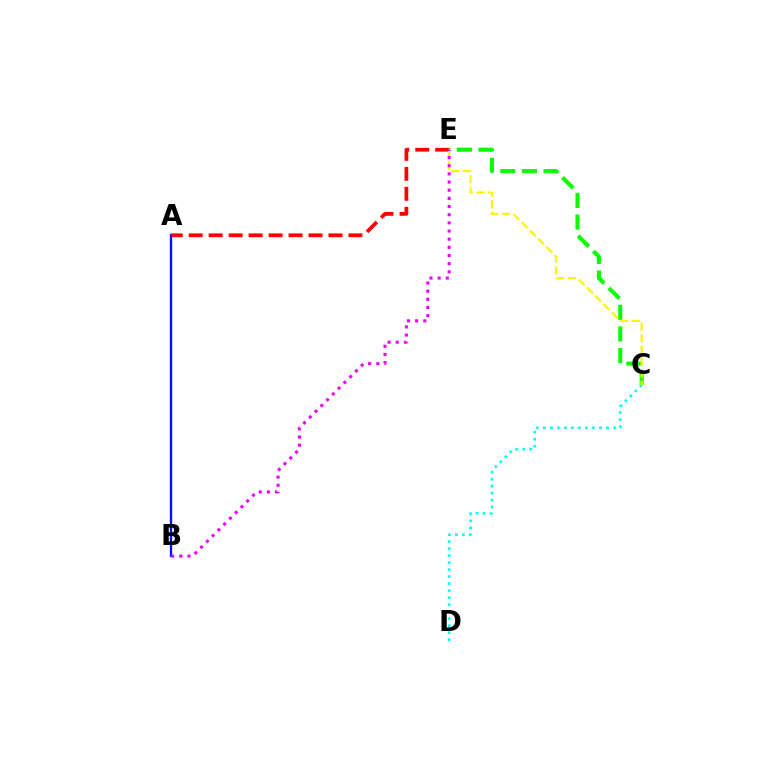{('C', 'E'): [{'color': '#08ff00', 'line_style': 'dashed', 'thickness': 2.94}, {'color': '#fcf500', 'line_style': 'dashed', 'thickness': 1.59}], ('A', 'B'): [{'color': '#0010ff', 'line_style': 'solid', 'thickness': 1.68}], ('A', 'E'): [{'color': '#ff0000', 'line_style': 'dashed', 'thickness': 2.71}], ('C', 'D'): [{'color': '#00fff6', 'line_style': 'dotted', 'thickness': 1.91}], ('B', 'E'): [{'color': '#ee00ff', 'line_style': 'dotted', 'thickness': 2.22}]}